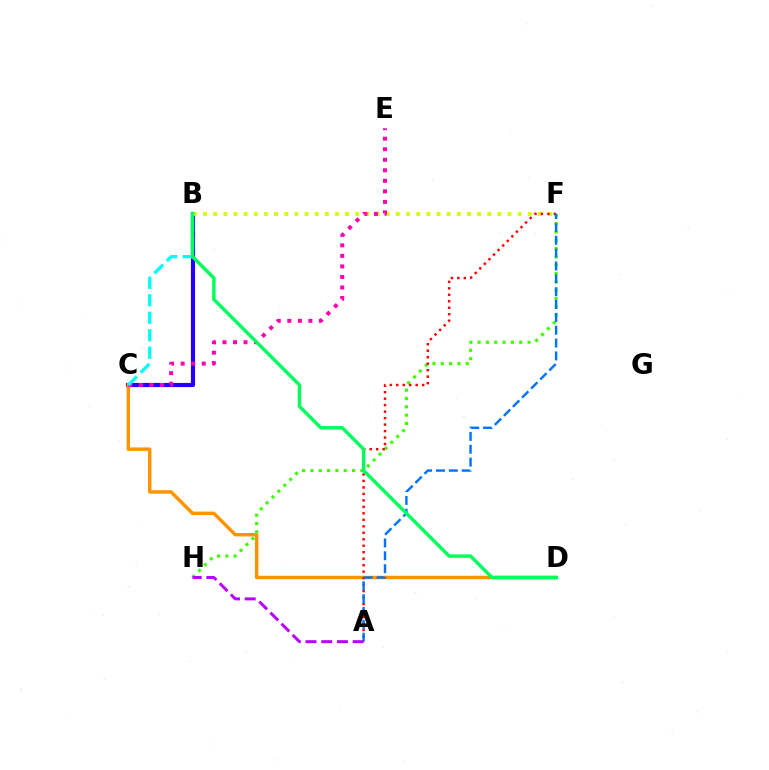{('B', 'C'): [{'color': '#2500ff', 'line_style': 'solid', 'thickness': 3.0}, {'color': '#00fff6', 'line_style': 'dashed', 'thickness': 2.38}], ('F', 'H'): [{'color': '#3dff00', 'line_style': 'dotted', 'thickness': 2.26}], ('C', 'D'): [{'color': '#ff9400', 'line_style': 'solid', 'thickness': 2.49}], ('B', 'F'): [{'color': '#d1ff00', 'line_style': 'dotted', 'thickness': 2.76}], ('A', 'F'): [{'color': '#ff0000', 'line_style': 'dotted', 'thickness': 1.76}, {'color': '#0074ff', 'line_style': 'dashed', 'thickness': 1.75}], ('C', 'E'): [{'color': '#ff00ac', 'line_style': 'dotted', 'thickness': 2.86}], ('A', 'H'): [{'color': '#b900ff', 'line_style': 'dashed', 'thickness': 2.13}], ('B', 'D'): [{'color': '#00ff5c', 'line_style': 'solid', 'thickness': 2.46}]}